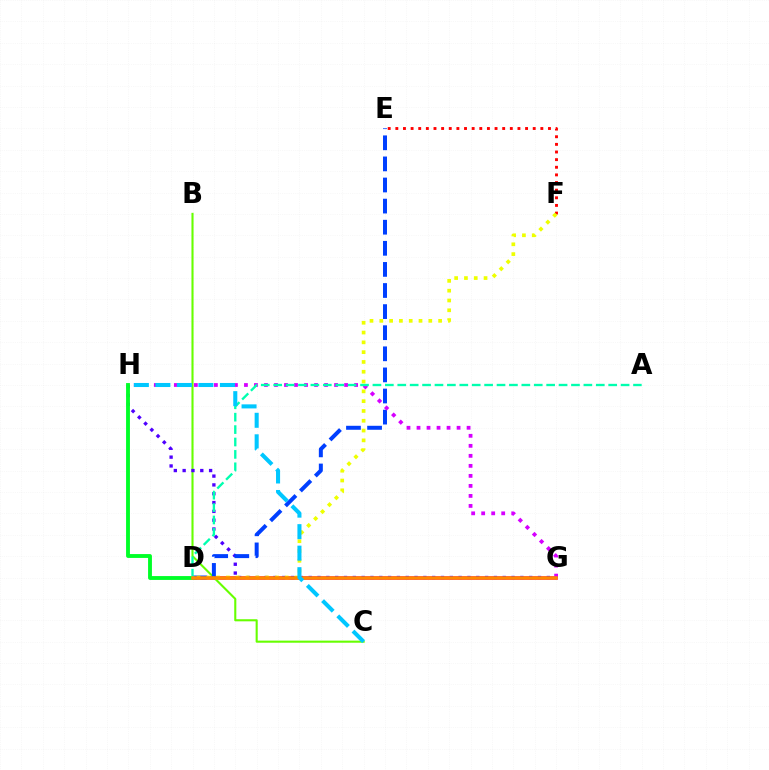{('D', 'G'): [{'color': '#ff00a0', 'line_style': 'solid', 'thickness': 2.59}, {'color': '#ff8800', 'line_style': 'solid', 'thickness': 2.54}], ('B', 'C'): [{'color': '#66ff00', 'line_style': 'solid', 'thickness': 1.51}], ('E', 'F'): [{'color': '#ff0000', 'line_style': 'dotted', 'thickness': 2.07}], ('G', 'H'): [{'color': '#4f00ff', 'line_style': 'dotted', 'thickness': 2.4}, {'color': '#d600ff', 'line_style': 'dotted', 'thickness': 2.72}], ('D', 'E'): [{'color': '#003fff', 'line_style': 'dashed', 'thickness': 2.87}], ('D', 'H'): [{'color': '#00ff27', 'line_style': 'solid', 'thickness': 2.78}], ('D', 'F'): [{'color': '#eeff00', 'line_style': 'dotted', 'thickness': 2.66}], ('A', 'D'): [{'color': '#00ffaf', 'line_style': 'dashed', 'thickness': 1.69}], ('C', 'H'): [{'color': '#00c7ff', 'line_style': 'dashed', 'thickness': 2.92}]}